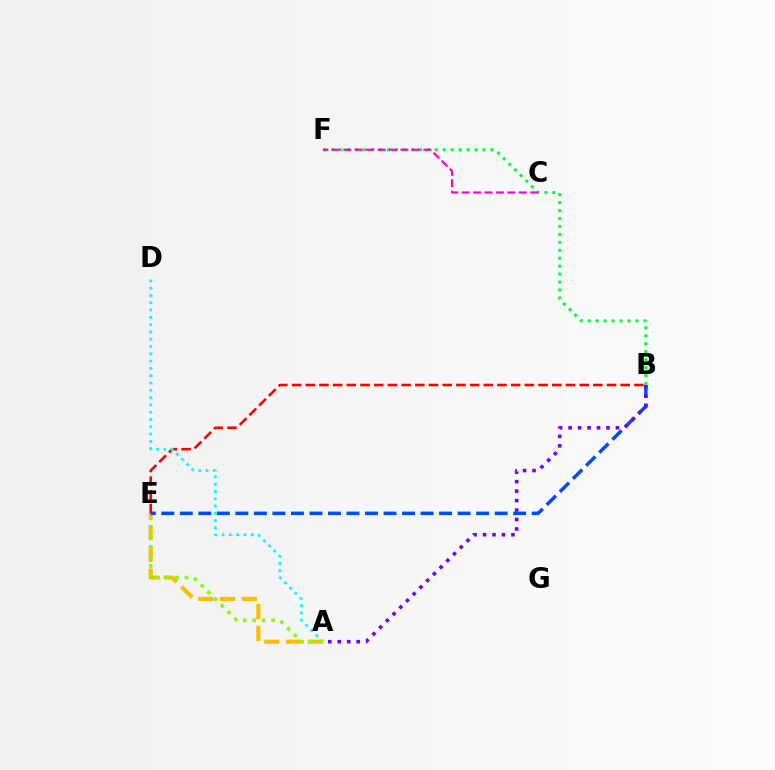{('A', 'E'): [{'color': '#ffbd00', 'line_style': 'dashed', 'thickness': 2.96}, {'color': '#84ff00', 'line_style': 'dotted', 'thickness': 2.57}], ('B', 'E'): [{'color': '#ff0000', 'line_style': 'dashed', 'thickness': 1.86}, {'color': '#004bff', 'line_style': 'dashed', 'thickness': 2.52}], ('B', 'F'): [{'color': '#00ff39', 'line_style': 'dotted', 'thickness': 2.16}], ('C', 'F'): [{'color': '#ff00cf', 'line_style': 'dashed', 'thickness': 1.55}], ('A', 'D'): [{'color': '#00fff6', 'line_style': 'dotted', 'thickness': 1.98}], ('A', 'B'): [{'color': '#7200ff', 'line_style': 'dotted', 'thickness': 2.57}]}